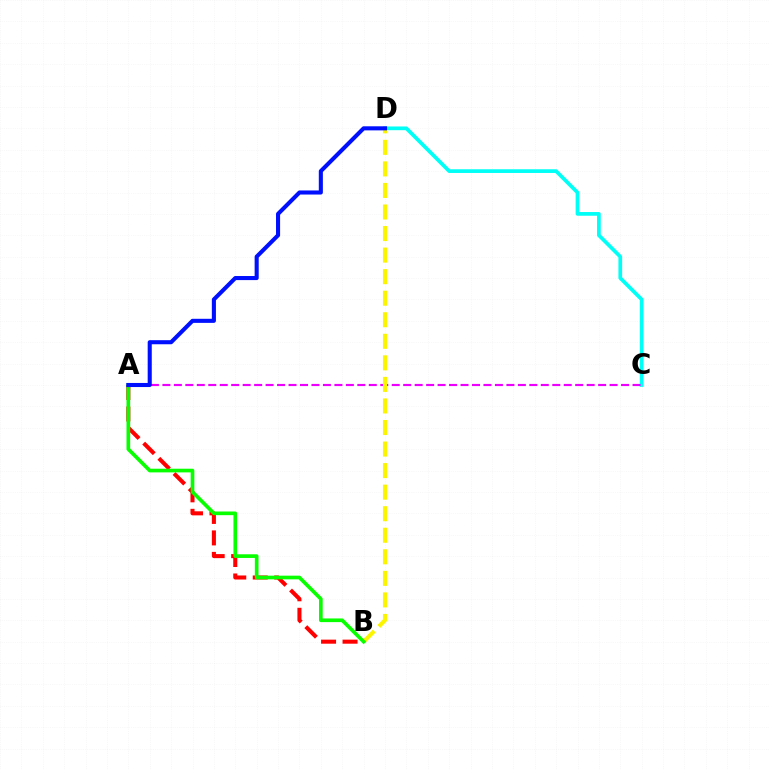{('C', 'D'): [{'color': '#00fff6', 'line_style': 'solid', 'thickness': 2.67}], ('A', 'B'): [{'color': '#ff0000', 'line_style': 'dashed', 'thickness': 2.92}, {'color': '#08ff00', 'line_style': 'solid', 'thickness': 2.64}], ('A', 'C'): [{'color': '#ee00ff', 'line_style': 'dashed', 'thickness': 1.56}], ('B', 'D'): [{'color': '#fcf500', 'line_style': 'dashed', 'thickness': 2.93}], ('A', 'D'): [{'color': '#0010ff', 'line_style': 'solid', 'thickness': 2.94}]}